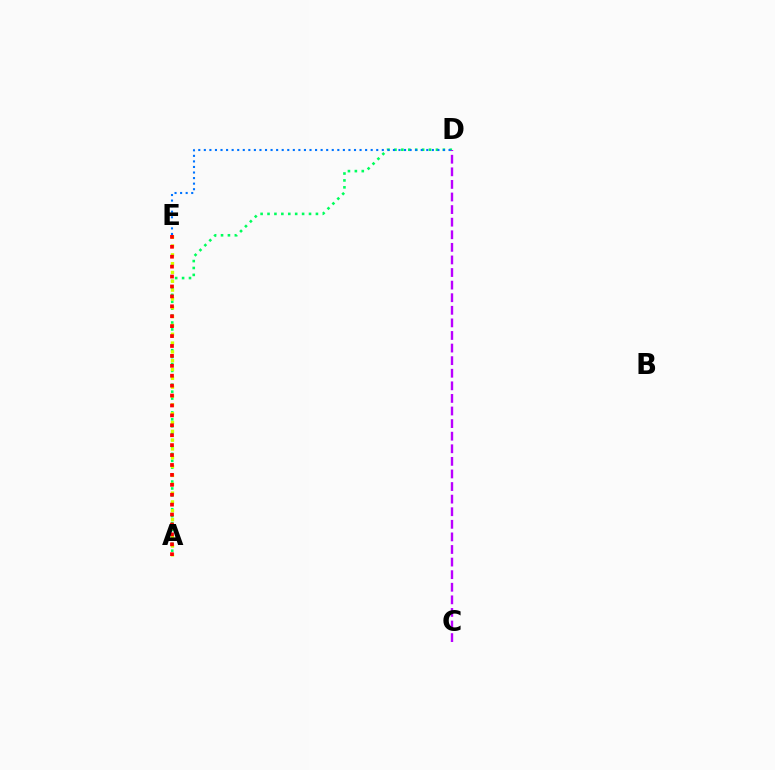{('A', 'D'): [{'color': '#00ff5c', 'line_style': 'dotted', 'thickness': 1.88}], ('D', 'E'): [{'color': '#0074ff', 'line_style': 'dotted', 'thickness': 1.51}], ('A', 'E'): [{'color': '#d1ff00', 'line_style': 'dotted', 'thickness': 2.4}, {'color': '#ff0000', 'line_style': 'dotted', 'thickness': 2.69}], ('C', 'D'): [{'color': '#b900ff', 'line_style': 'dashed', 'thickness': 1.71}]}